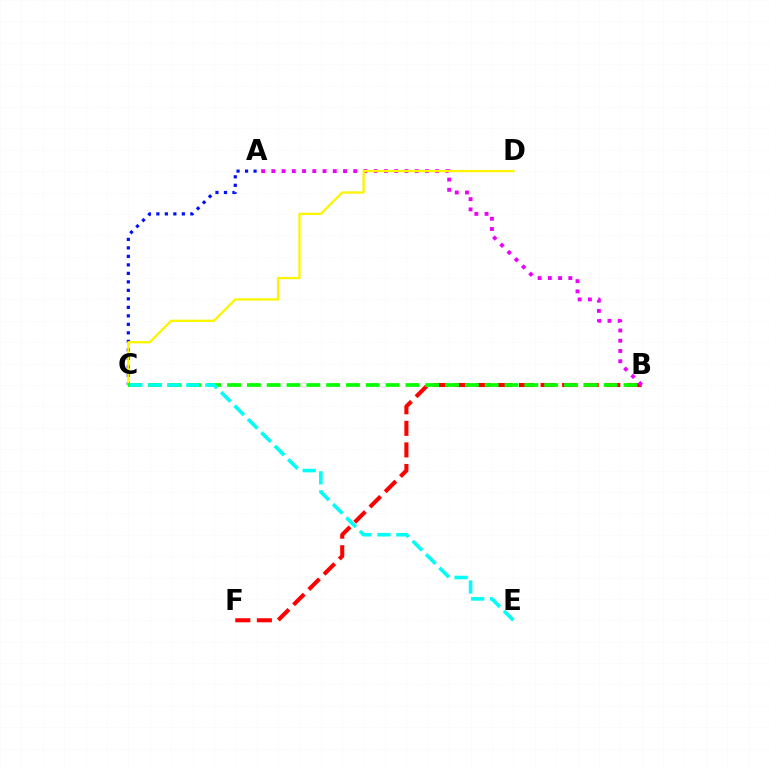{('B', 'F'): [{'color': '#ff0000', 'line_style': 'dashed', 'thickness': 2.93}], ('A', 'C'): [{'color': '#0010ff', 'line_style': 'dotted', 'thickness': 2.31}], ('A', 'B'): [{'color': '#ee00ff', 'line_style': 'dotted', 'thickness': 2.78}], ('C', 'D'): [{'color': '#fcf500', 'line_style': 'solid', 'thickness': 1.66}], ('B', 'C'): [{'color': '#08ff00', 'line_style': 'dashed', 'thickness': 2.69}], ('C', 'E'): [{'color': '#00fff6', 'line_style': 'dashed', 'thickness': 2.58}]}